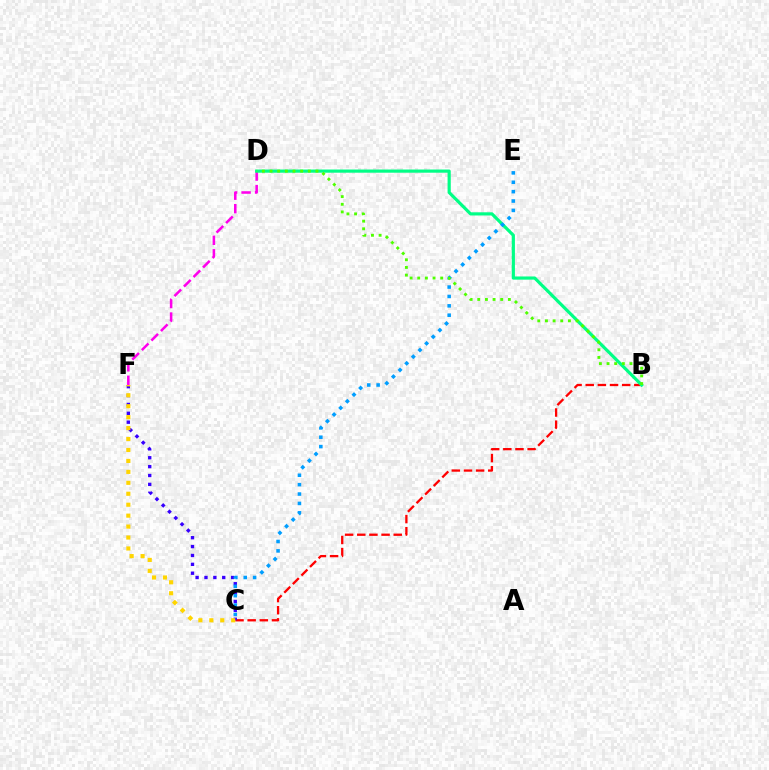{('B', 'C'): [{'color': '#ff0000', 'line_style': 'dashed', 'thickness': 1.65}], ('D', 'F'): [{'color': '#ff00ed', 'line_style': 'dashed', 'thickness': 1.83}], ('B', 'D'): [{'color': '#00ff86', 'line_style': 'solid', 'thickness': 2.29}, {'color': '#4fff00', 'line_style': 'dotted', 'thickness': 2.08}], ('C', 'F'): [{'color': '#3700ff', 'line_style': 'dotted', 'thickness': 2.41}, {'color': '#ffd500', 'line_style': 'dotted', 'thickness': 2.97}], ('C', 'E'): [{'color': '#009eff', 'line_style': 'dotted', 'thickness': 2.55}]}